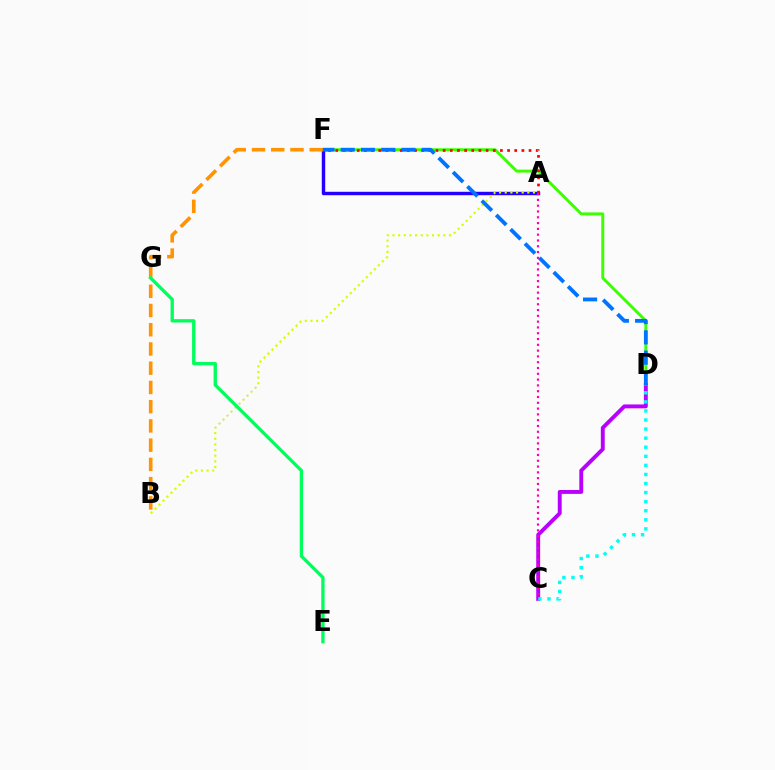{('D', 'F'): [{'color': '#3dff00', 'line_style': 'solid', 'thickness': 2.13}, {'color': '#0074ff', 'line_style': 'dashed', 'thickness': 2.75}], ('C', 'D'): [{'color': '#b900ff', 'line_style': 'solid', 'thickness': 2.8}, {'color': '#00fff6', 'line_style': 'dotted', 'thickness': 2.47}], ('A', 'F'): [{'color': '#2500ff', 'line_style': 'solid', 'thickness': 2.47}, {'color': '#ff0000', 'line_style': 'dotted', 'thickness': 1.95}], ('B', 'F'): [{'color': '#ff9400', 'line_style': 'dashed', 'thickness': 2.61}], ('A', 'B'): [{'color': '#d1ff00', 'line_style': 'dotted', 'thickness': 1.53}], ('E', 'G'): [{'color': '#00ff5c', 'line_style': 'solid', 'thickness': 2.4}], ('A', 'C'): [{'color': '#ff00ac', 'line_style': 'dotted', 'thickness': 1.58}]}